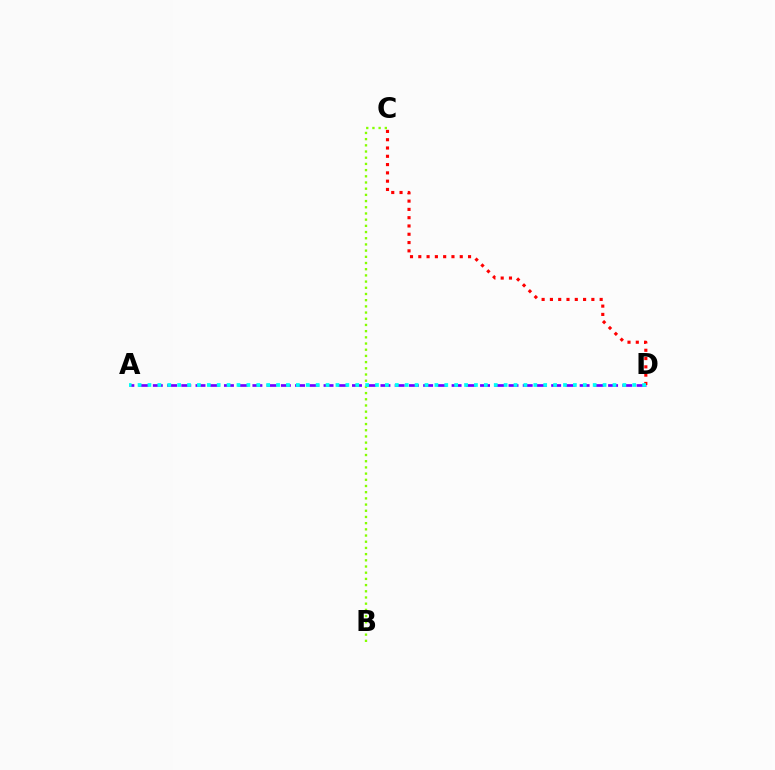{('A', 'D'): [{'color': '#7200ff', 'line_style': 'dashed', 'thickness': 1.93}, {'color': '#00fff6', 'line_style': 'dotted', 'thickness': 2.69}], ('C', 'D'): [{'color': '#ff0000', 'line_style': 'dotted', 'thickness': 2.25}], ('B', 'C'): [{'color': '#84ff00', 'line_style': 'dotted', 'thickness': 1.68}]}